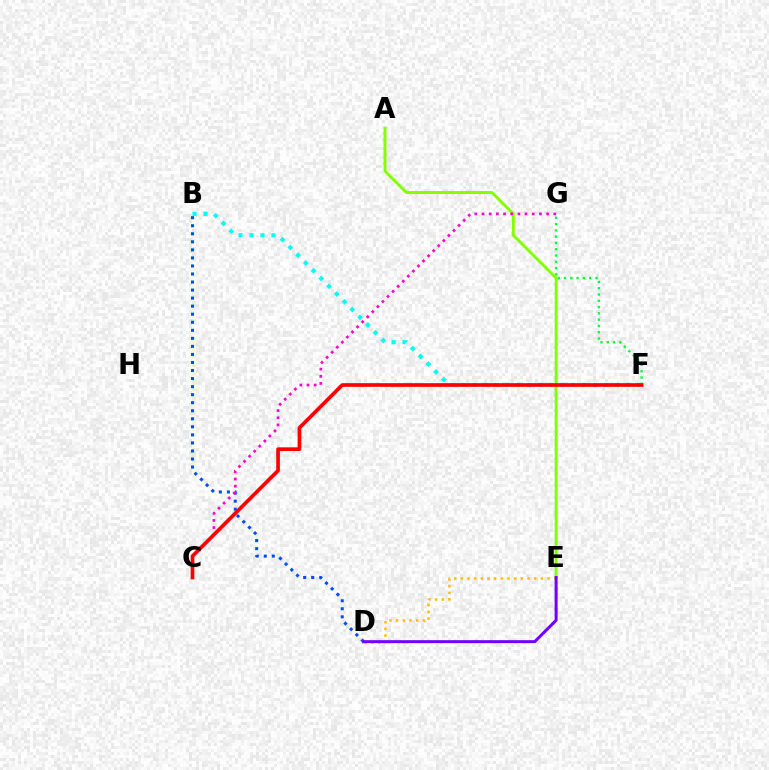{('F', 'G'): [{'color': '#00ff39', 'line_style': 'dotted', 'thickness': 1.71}], ('D', 'E'): [{'color': '#ffbd00', 'line_style': 'dotted', 'thickness': 1.81}, {'color': '#7200ff', 'line_style': 'solid', 'thickness': 2.16}], ('B', 'F'): [{'color': '#00fff6', 'line_style': 'dotted', 'thickness': 2.98}], ('B', 'D'): [{'color': '#004bff', 'line_style': 'dotted', 'thickness': 2.19}], ('A', 'E'): [{'color': '#84ff00', 'line_style': 'solid', 'thickness': 2.11}], ('C', 'G'): [{'color': '#ff00cf', 'line_style': 'dotted', 'thickness': 1.95}], ('C', 'F'): [{'color': '#ff0000', 'line_style': 'solid', 'thickness': 2.64}]}